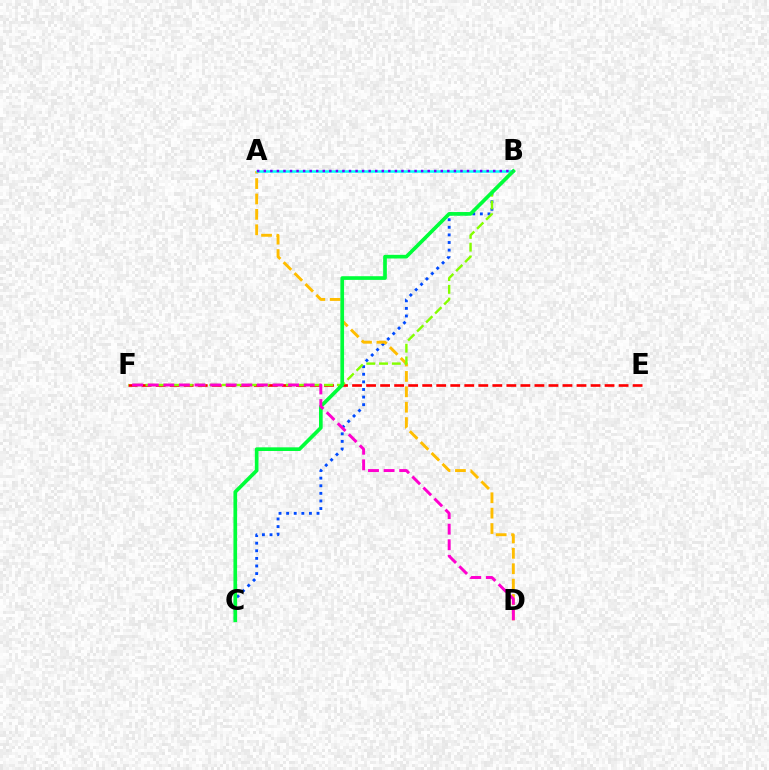{('E', 'F'): [{'color': '#ff0000', 'line_style': 'dashed', 'thickness': 1.91}], ('B', 'C'): [{'color': '#004bff', 'line_style': 'dotted', 'thickness': 2.06}, {'color': '#00ff39', 'line_style': 'solid', 'thickness': 2.64}], ('A', 'D'): [{'color': '#ffbd00', 'line_style': 'dashed', 'thickness': 2.09}], ('B', 'F'): [{'color': '#84ff00', 'line_style': 'dashed', 'thickness': 1.73}], ('A', 'B'): [{'color': '#00fff6', 'line_style': 'solid', 'thickness': 1.81}, {'color': '#7200ff', 'line_style': 'dotted', 'thickness': 1.78}], ('D', 'F'): [{'color': '#ff00cf', 'line_style': 'dashed', 'thickness': 2.12}]}